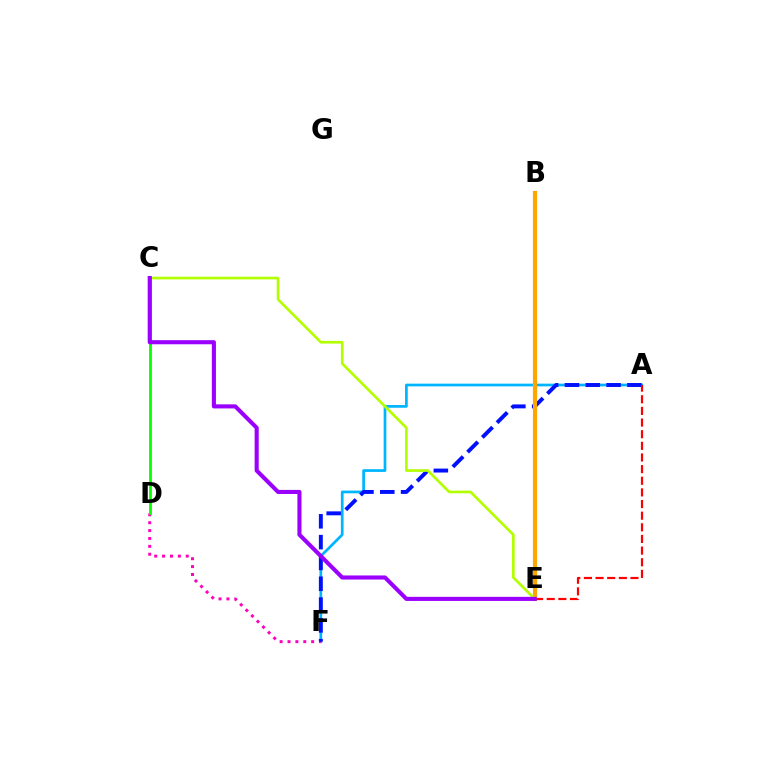{('A', 'F'): [{'color': '#00b5ff', 'line_style': 'solid', 'thickness': 1.96}, {'color': '#0010ff', 'line_style': 'dashed', 'thickness': 2.83}], ('D', 'F'): [{'color': '#ff00bd', 'line_style': 'dotted', 'thickness': 2.14}], ('B', 'E'): [{'color': '#00ff9d', 'line_style': 'dotted', 'thickness': 2.2}, {'color': '#ffa500', 'line_style': 'solid', 'thickness': 3.0}], ('C', 'E'): [{'color': '#b3ff00', 'line_style': 'solid', 'thickness': 1.92}, {'color': '#9b00ff', 'line_style': 'solid', 'thickness': 2.94}], ('A', 'E'): [{'color': '#ff0000', 'line_style': 'dashed', 'thickness': 1.58}], ('C', 'D'): [{'color': '#08ff00', 'line_style': 'solid', 'thickness': 2.01}]}